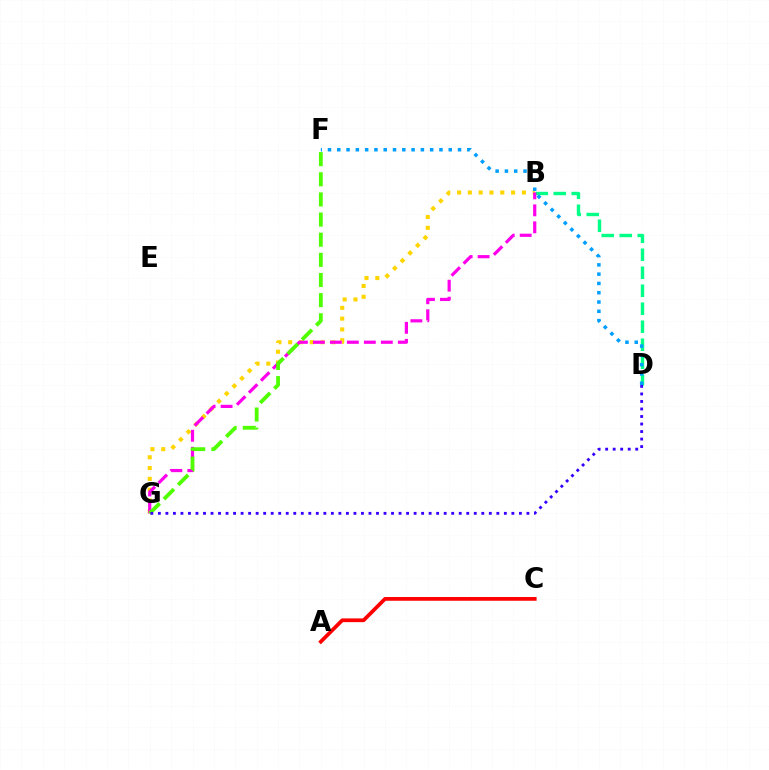{('B', 'G'): [{'color': '#ffd500', 'line_style': 'dotted', 'thickness': 2.94}, {'color': '#ff00ed', 'line_style': 'dashed', 'thickness': 2.31}], ('B', 'D'): [{'color': '#00ff86', 'line_style': 'dashed', 'thickness': 2.44}], ('F', 'G'): [{'color': '#4fff00', 'line_style': 'dashed', 'thickness': 2.74}], ('D', 'F'): [{'color': '#009eff', 'line_style': 'dotted', 'thickness': 2.52}], ('D', 'G'): [{'color': '#3700ff', 'line_style': 'dotted', 'thickness': 2.04}], ('A', 'C'): [{'color': '#ff0000', 'line_style': 'solid', 'thickness': 2.69}]}